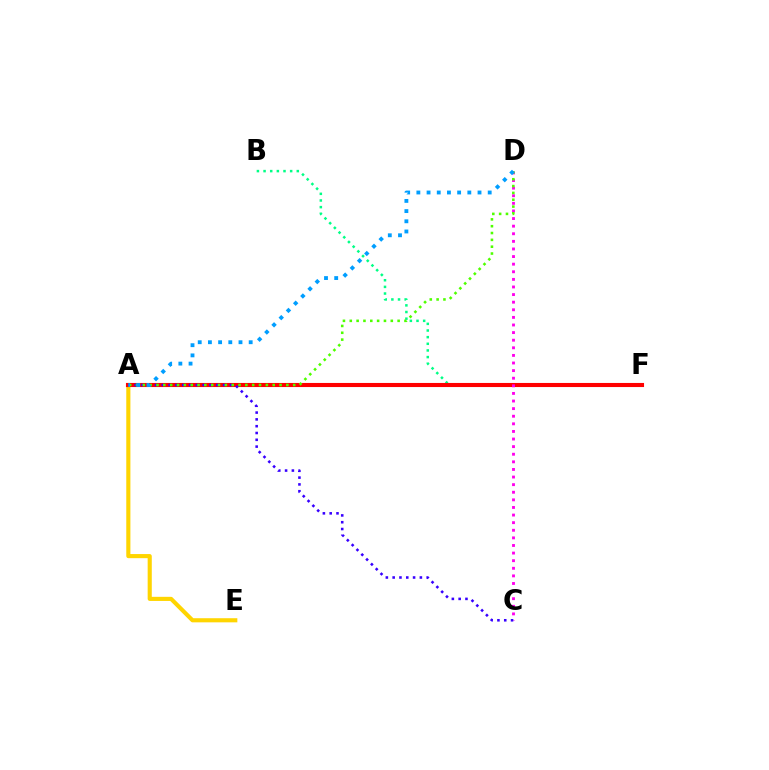{('B', 'F'): [{'color': '#00ff86', 'line_style': 'dotted', 'thickness': 1.81}], ('A', 'E'): [{'color': '#ffd500', 'line_style': 'solid', 'thickness': 2.97}], ('A', 'F'): [{'color': '#ff0000', 'line_style': 'solid', 'thickness': 2.95}], ('C', 'D'): [{'color': '#ff00ed', 'line_style': 'dotted', 'thickness': 2.07}], ('A', 'C'): [{'color': '#3700ff', 'line_style': 'dotted', 'thickness': 1.85}], ('A', 'D'): [{'color': '#4fff00', 'line_style': 'dotted', 'thickness': 1.86}, {'color': '#009eff', 'line_style': 'dotted', 'thickness': 2.77}]}